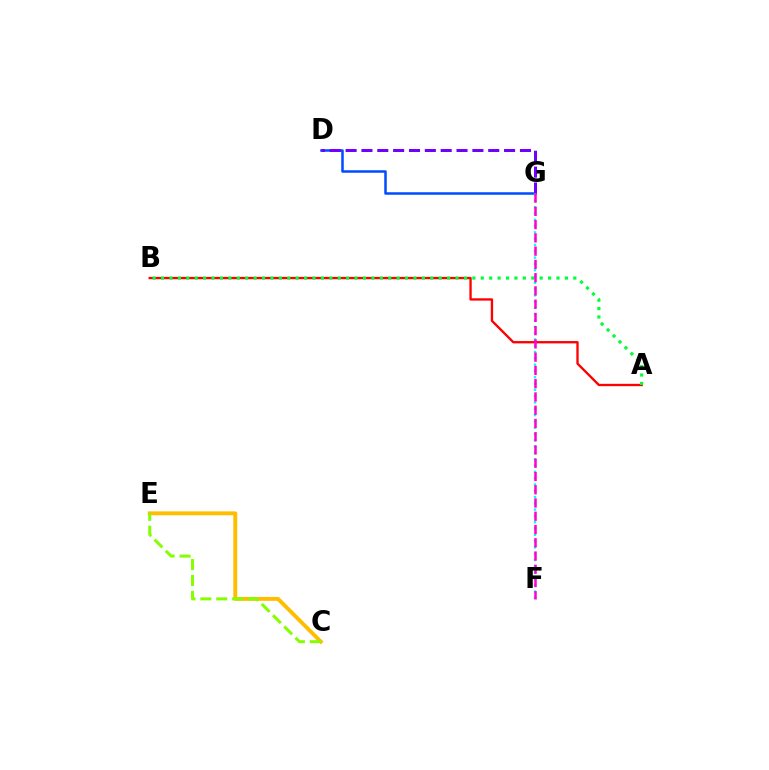{('A', 'B'): [{'color': '#ff0000', 'line_style': 'solid', 'thickness': 1.68}, {'color': '#00ff39', 'line_style': 'dotted', 'thickness': 2.29}], ('D', 'G'): [{'color': '#004bff', 'line_style': 'solid', 'thickness': 1.81}, {'color': '#7200ff', 'line_style': 'dashed', 'thickness': 2.15}], ('F', 'G'): [{'color': '#00fff6', 'line_style': 'dotted', 'thickness': 1.71}, {'color': '#ff00cf', 'line_style': 'dashed', 'thickness': 1.8}], ('C', 'E'): [{'color': '#ffbd00', 'line_style': 'solid', 'thickness': 2.8}, {'color': '#84ff00', 'line_style': 'dashed', 'thickness': 2.16}]}